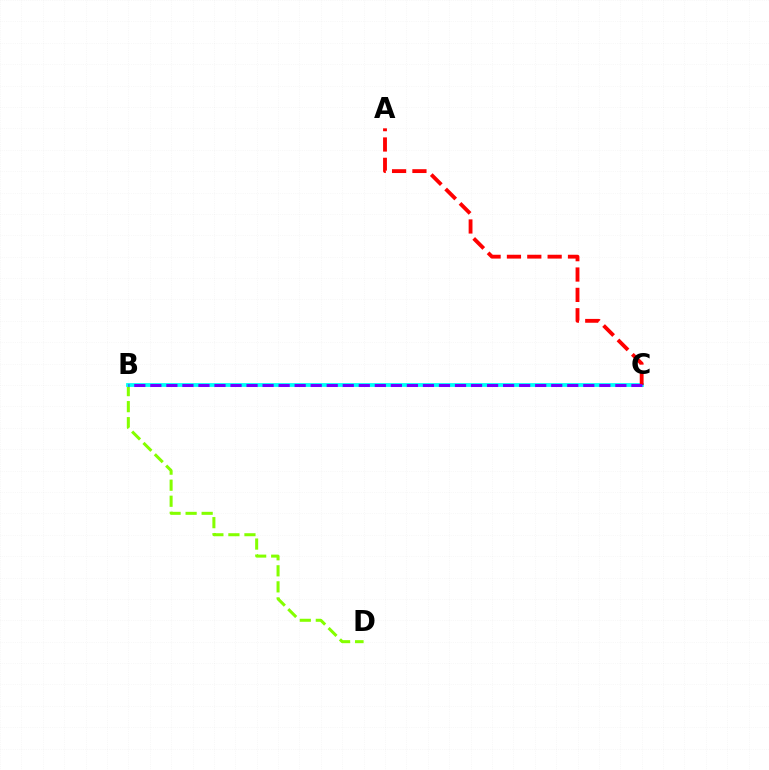{('B', 'D'): [{'color': '#84ff00', 'line_style': 'dashed', 'thickness': 2.18}], ('B', 'C'): [{'color': '#00fff6', 'line_style': 'solid', 'thickness': 2.73}, {'color': '#7200ff', 'line_style': 'dashed', 'thickness': 2.18}], ('A', 'C'): [{'color': '#ff0000', 'line_style': 'dashed', 'thickness': 2.77}]}